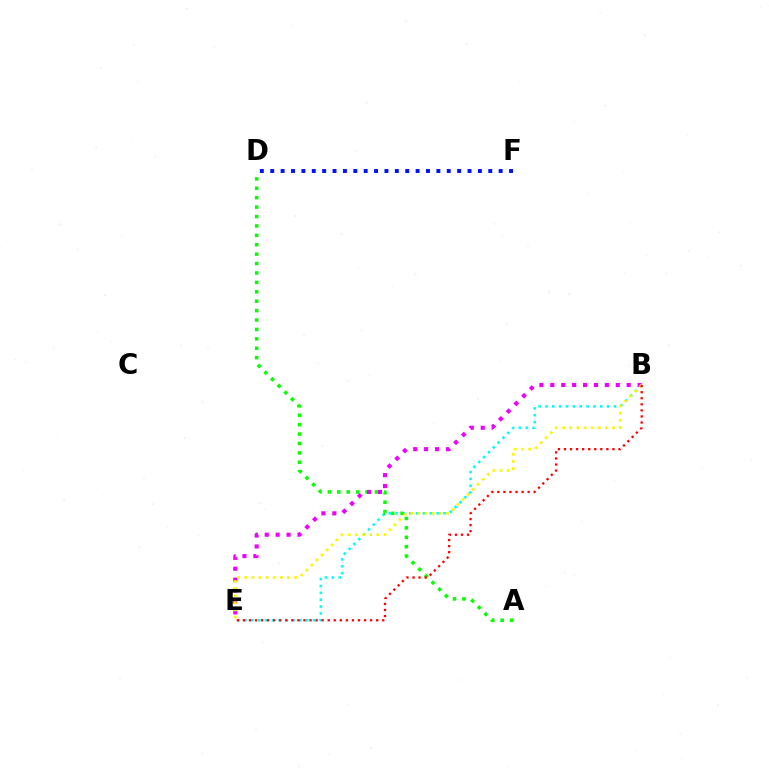{('B', 'E'): [{'color': '#00fff6', 'line_style': 'dotted', 'thickness': 1.86}, {'color': '#ee00ff', 'line_style': 'dotted', 'thickness': 2.96}, {'color': '#fcf500', 'line_style': 'dotted', 'thickness': 1.94}, {'color': '#ff0000', 'line_style': 'dotted', 'thickness': 1.65}], ('D', 'F'): [{'color': '#0010ff', 'line_style': 'dotted', 'thickness': 2.82}], ('A', 'D'): [{'color': '#08ff00', 'line_style': 'dotted', 'thickness': 2.56}]}